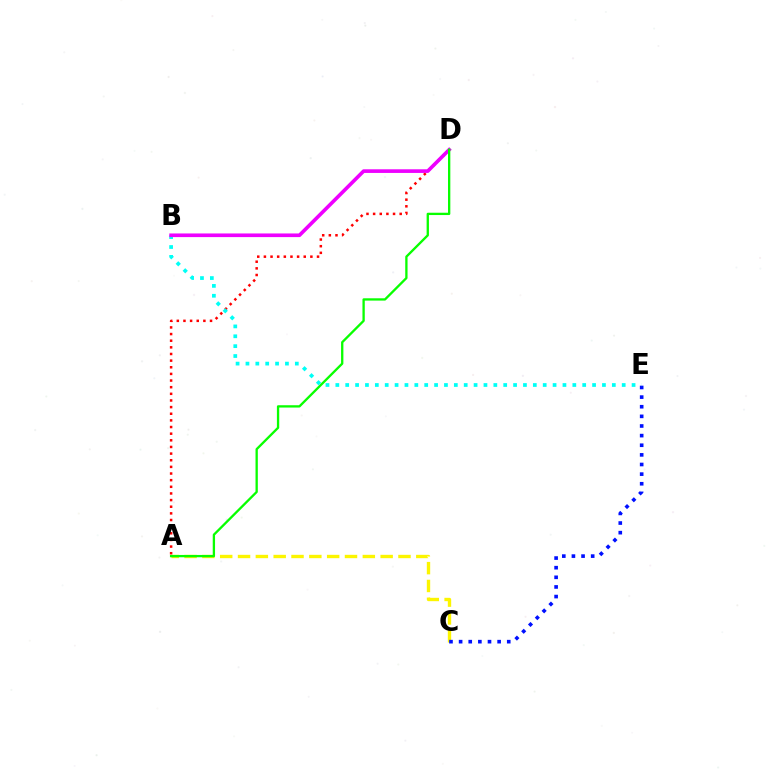{('A', 'C'): [{'color': '#fcf500', 'line_style': 'dashed', 'thickness': 2.42}], ('C', 'E'): [{'color': '#0010ff', 'line_style': 'dotted', 'thickness': 2.62}], ('A', 'D'): [{'color': '#ff0000', 'line_style': 'dotted', 'thickness': 1.8}, {'color': '#08ff00', 'line_style': 'solid', 'thickness': 1.67}], ('B', 'E'): [{'color': '#00fff6', 'line_style': 'dotted', 'thickness': 2.68}], ('B', 'D'): [{'color': '#ee00ff', 'line_style': 'solid', 'thickness': 2.62}]}